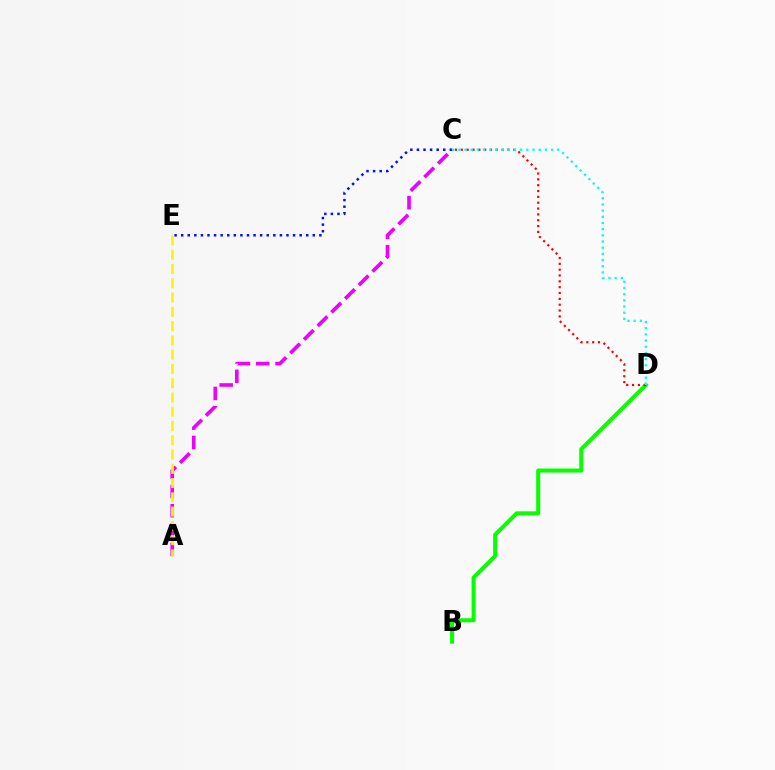{('B', 'D'): [{'color': '#08ff00', 'line_style': 'solid', 'thickness': 2.91}], ('C', 'D'): [{'color': '#ff0000', 'line_style': 'dotted', 'thickness': 1.59}, {'color': '#00fff6', 'line_style': 'dotted', 'thickness': 1.68}], ('C', 'E'): [{'color': '#0010ff', 'line_style': 'dotted', 'thickness': 1.79}], ('A', 'C'): [{'color': '#ee00ff', 'line_style': 'dashed', 'thickness': 2.62}], ('A', 'E'): [{'color': '#fcf500', 'line_style': 'dashed', 'thickness': 1.94}]}